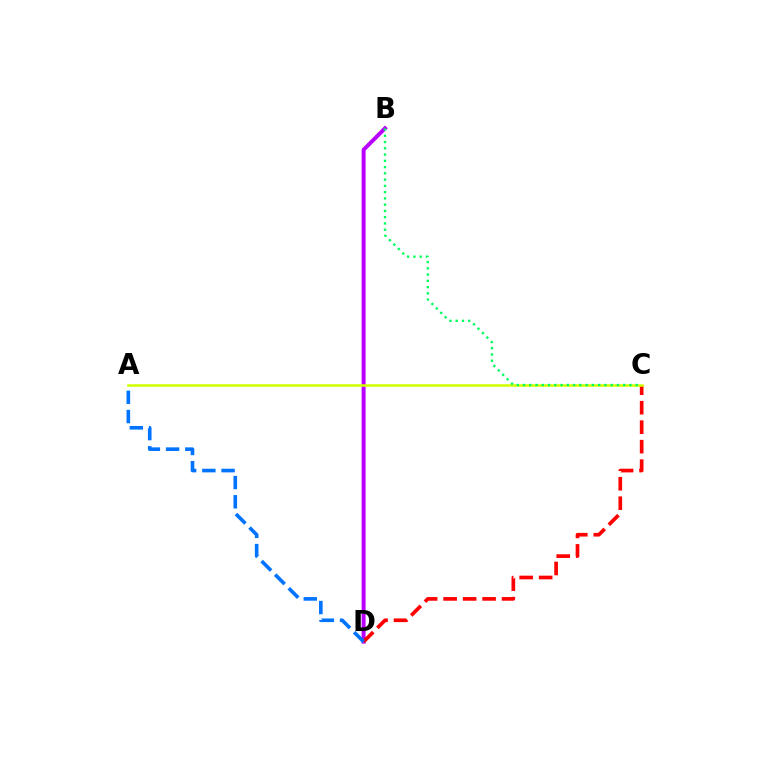{('B', 'D'): [{'color': '#b900ff', 'line_style': 'solid', 'thickness': 2.85}], ('C', 'D'): [{'color': '#ff0000', 'line_style': 'dashed', 'thickness': 2.65}], ('A', 'C'): [{'color': '#d1ff00', 'line_style': 'solid', 'thickness': 1.82}], ('B', 'C'): [{'color': '#00ff5c', 'line_style': 'dotted', 'thickness': 1.7}], ('A', 'D'): [{'color': '#0074ff', 'line_style': 'dashed', 'thickness': 2.61}]}